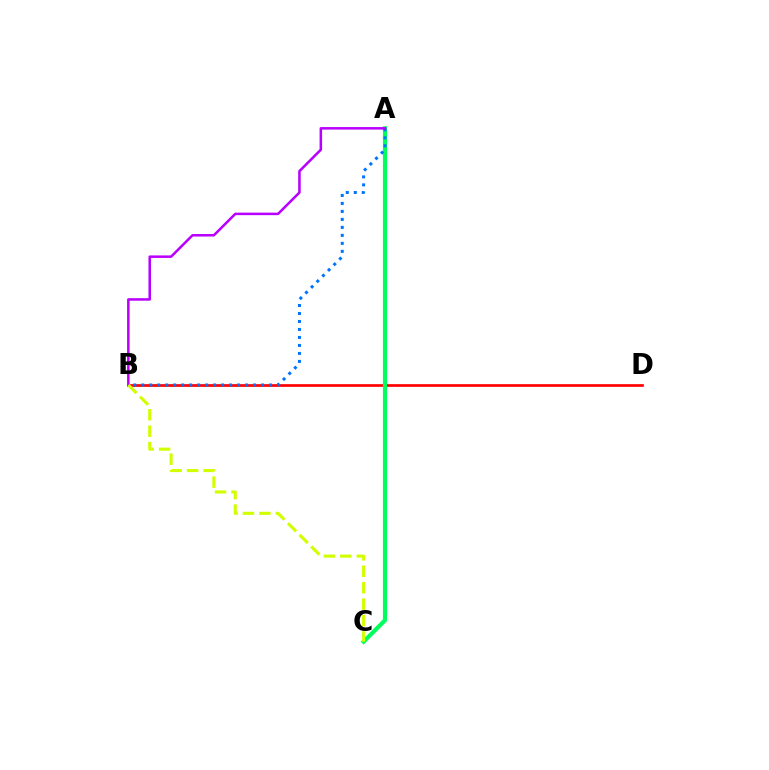{('B', 'D'): [{'color': '#ff0000', 'line_style': 'solid', 'thickness': 1.94}], ('A', 'C'): [{'color': '#00ff5c', 'line_style': 'solid', 'thickness': 3.0}], ('A', 'B'): [{'color': '#0074ff', 'line_style': 'dotted', 'thickness': 2.17}, {'color': '#b900ff', 'line_style': 'solid', 'thickness': 1.82}], ('B', 'C'): [{'color': '#d1ff00', 'line_style': 'dashed', 'thickness': 2.23}]}